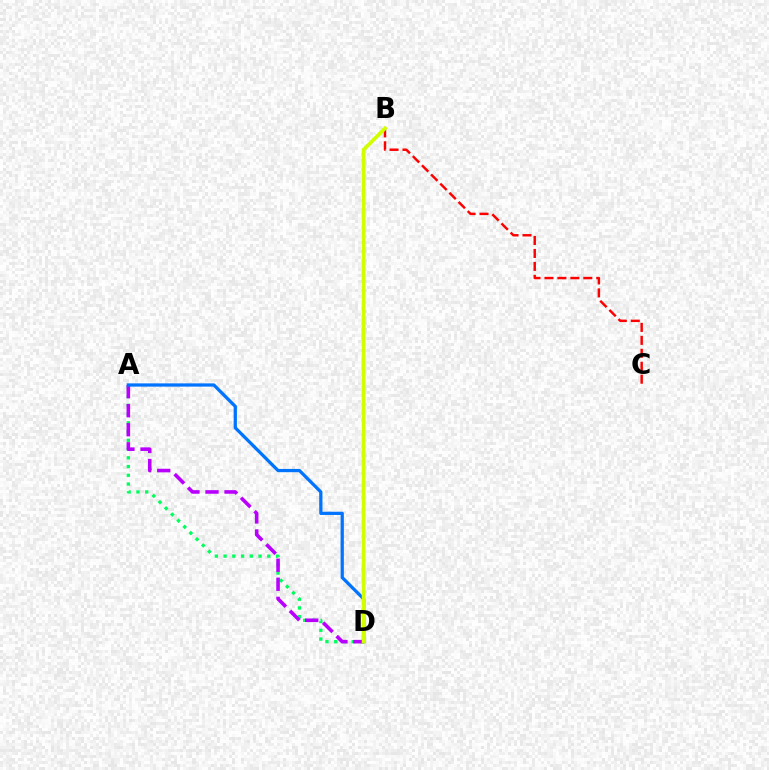{('A', 'D'): [{'color': '#00ff5c', 'line_style': 'dotted', 'thickness': 2.38}, {'color': '#b900ff', 'line_style': 'dashed', 'thickness': 2.59}, {'color': '#0074ff', 'line_style': 'solid', 'thickness': 2.34}], ('B', 'C'): [{'color': '#ff0000', 'line_style': 'dashed', 'thickness': 1.76}], ('B', 'D'): [{'color': '#d1ff00', 'line_style': 'solid', 'thickness': 2.69}]}